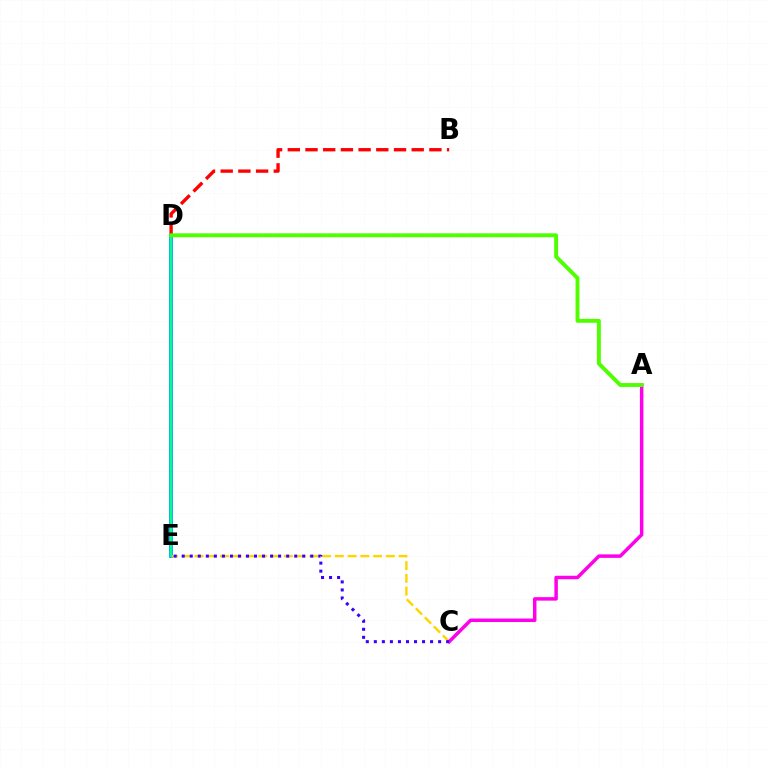{('D', 'E'): [{'color': '#009eff', 'line_style': 'solid', 'thickness': 2.76}, {'color': '#00ff86', 'line_style': 'solid', 'thickness': 1.57}], ('C', 'E'): [{'color': '#ffd500', 'line_style': 'dashed', 'thickness': 1.73}, {'color': '#3700ff', 'line_style': 'dotted', 'thickness': 2.18}], ('B', 'D'): [{'color': '#ff0000', 'line_style': 'dashed', 'thickness': 2.4}], ('A', 'C'): [{'color': '#ff00ed', 'line_style': 'solid', 'thickness': 2.51}], ('A', 'D'): [{'color': '#4fff00', 'line_style': 'solid', 'thickness': 2.81}]}